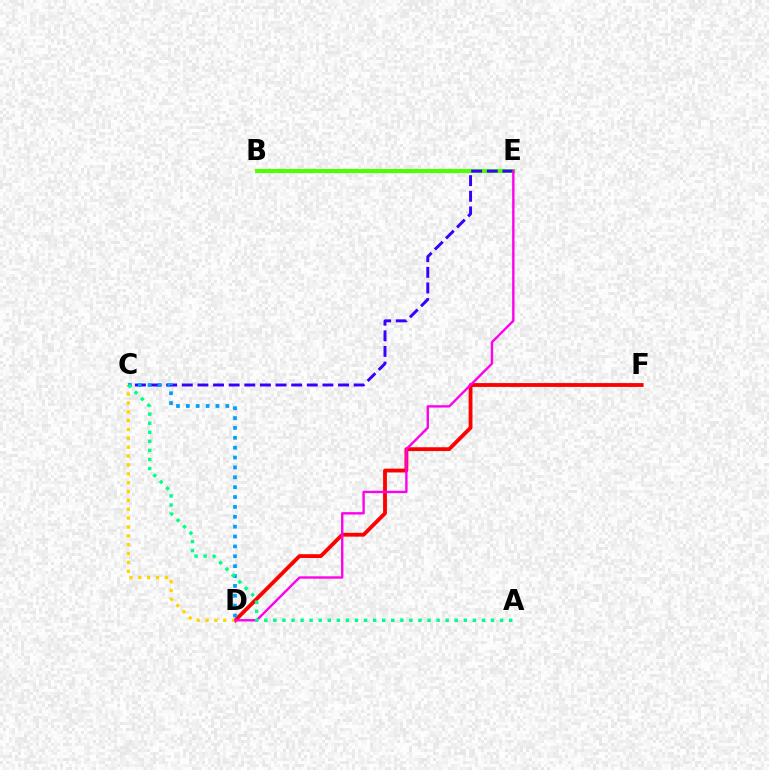{('D', 'F'): [{'color': '#ff0000', 'line_style': 'solid', 'thickness': 2.75}], ('C', 'D'): [{'color': '#ffd500', 'line_style': 'dotted', 'thickness': 2.41}, {'color': '#009eff', 'line_style': 'dotted', 'thickness': 2.68}], ('B', 'E'): [{'color': '#4fff00', 'line_style': 'solid', 'thickness': 2.95}], ('C', 'E'): [{'color': '#3700ff', 'line_style': 'dashed', 'thickness': 2.12}], ('D', 'E'): [{'color': '#ff00ed', 'line_style': 'solid', 'thickness': 1.71}], ('A', 'C'): [{'color': '#00ff86', 'line_style': 'dotted', 'thickness': 2.46}]}